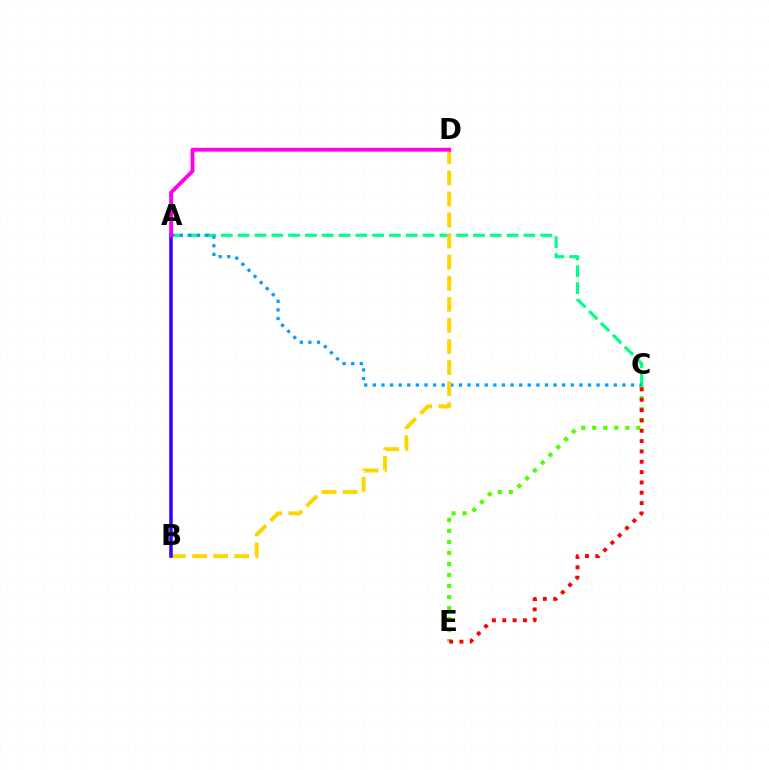{('A', 'C'): [{'color': '#00ff86', 'line_style': 'dashed', 'thickness': 2.28}, {'color': '#009eff', 'line_style': 'dotted', 'thickness': 2.34}], ('C', 'E'): [{'color': '#4fff00', 'line_style': 'dotted', 'thickness': 2.99}, {'color': '#ff0000', 'line_style': 'dotted', 'thickness': 2.81}], ('B', 'D'): [{'color': '#ffd500', 'line_style': 'dashed', 'thickness': 2.86}], ('A', 'B'): [{'color': '#3700ff', 'line_style': 'solid', 'thickness': 2.55}], ('A', 'D'): [{'color': '#ff00ed', 'line_style': 'solid', 'thickness': 2.77}]}